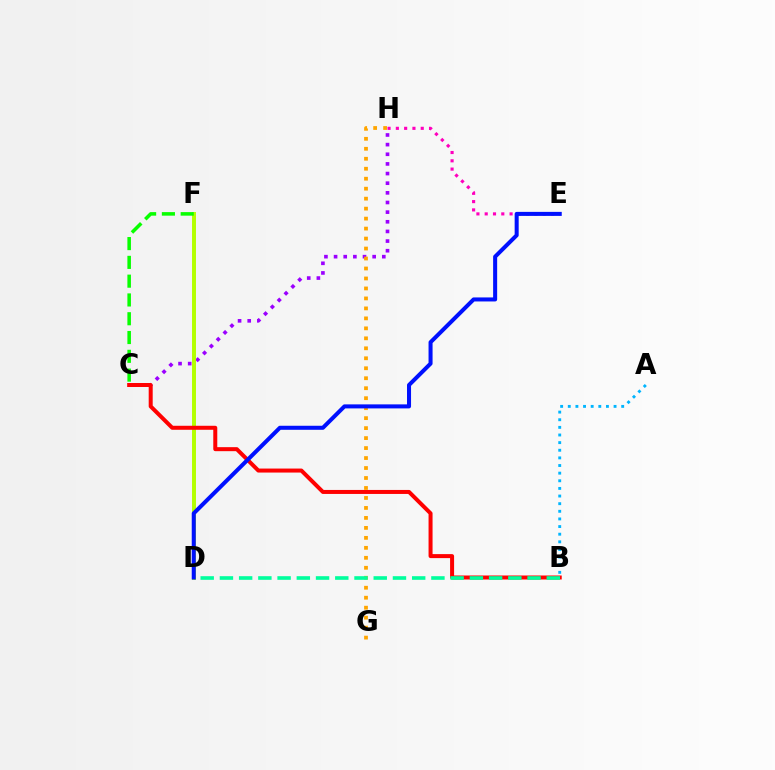{('C', 'H'): [{'color': '#9b00ff', 'line_style': 'dotted', 'thickness': 2.62}], ('D', 'F'): [{'color': '#b3ff00', 'line_style': 'solid', 'thickness': 2.85}], ('E', 'H'): [{'color': '#ff00bd', 'line_style': 'dotted', 'thickness': 2.25}], ('B', 'C'): [{'color': '#ff0000', 'line_style': 'solid', 'thickness': 2.88}], ('A', 'B'): [{'color': '#00b5ff', 'line_style': 'dotted', 'thickness': 2.07}], ('G', 'H'): [{'color': '#ffa500', 'line_style': 'dotted', 'thickness': 2.71}], ('C', 'F'): [{'color': '#08ff00', 'line_style': 'dashed', 'thickness': 2.55}], ('B', 'D'): [{'color': '#00ff9d', 'line_style': 'dashed', 'thickness': 2.61}], ('D', 'E'): [{'color': '#0010ff', 'line_style': 'solid', 'thickness': 2.9}]}